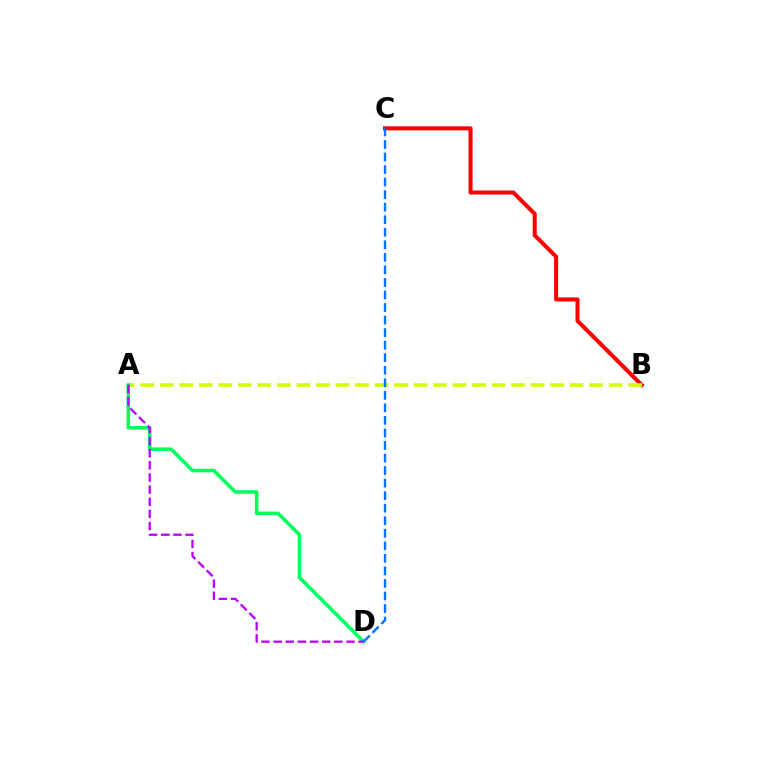{('B', 'C'): [{'color': '#ff0000', 'line_style': 'solid', 'thickness': 2.91}], ('A', 'B'): [{'color': '#d1ff00', 'line_style': 'dashed', 'thickness': 2.65}], ('A', 'D'): [{'color': '#00ff5c', 'line_style': 'solid', 'thickness': 2.56}, {'color': '#b900ff', 'line_style': 'dashed', 'thickness': 1.65}], ('C', 'D'): [{'color': '#0074ff', 'line_style': 'dashed', 'thickness': 1.7}]}